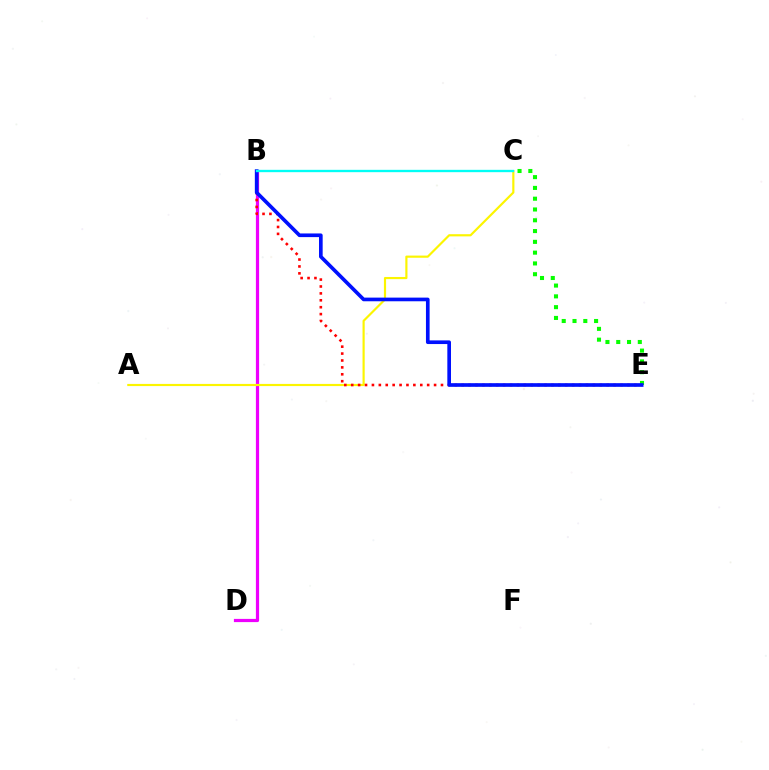{('B', 'D'): [{'color': '#ee00ff', 'line_style': 'solid', 'thickness': 2.31}], ('C', 'E'): [{'color': '#08ff00', 'line_style': 'dotted', 'thickness': 2.93}], ('A', 'C'): [{'color': '#fcf500', 'line_style': 'solid', 'thickness': 1.56}], ('B', 'E'): [{'color': '#ff0000', 'line_style': 'dotted', 'thickness': 1.88}, {'color': '#0010ff', 'line_style': 'solid', 'thickness': 2.64}], ('B', 'C'): [{'color': '#00fff6', 'line_style': 'solid', 'thickness': 1.68}]}